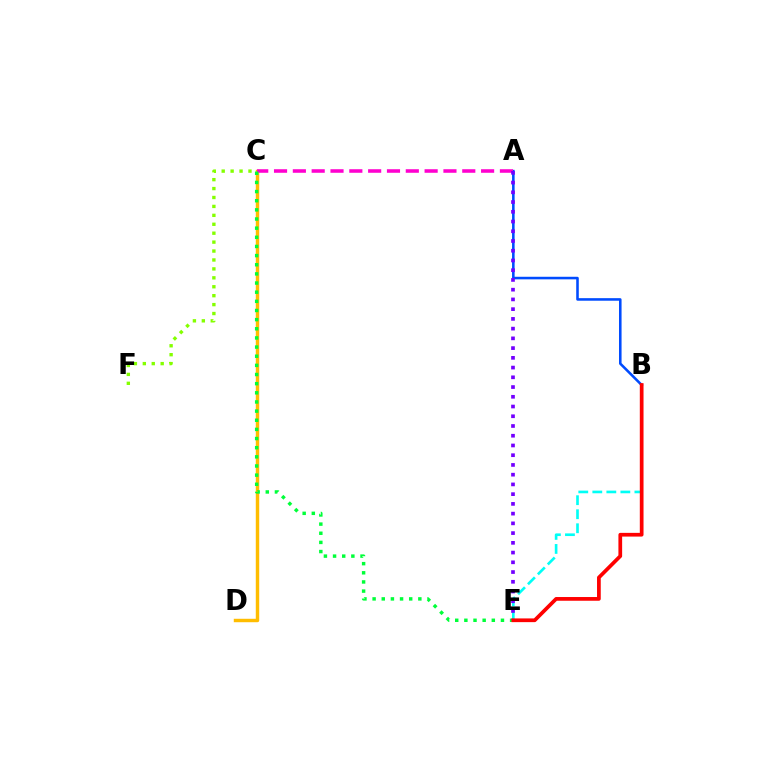{('C', 'D'): [{'color': '#ffbd00', 'line_style': 'solid', 'thickness': 2.48}], ('A', 'B'): [{'color': '#004bff', 'line_style': 'solid', 'thickness': 1.85}], ('B', 'E'): [{'color': '#00fff6', 'line_style': 'dashed', 'thickness': 1.91}, {'color': '#ff0000', 'line_style': 'solid', 'thickness': 2.68}], ('C', 'F'): [{'color': '#84ff00', 'line_style': 'dotted', 'thickness': 2.43}], ('A', 'C'): [{'color': '#ff00cf', 'line_style': 'dashed', 'thickness': 2.56}], ('C', 'E'): [{'color': '#00ff39', 'line_style': 'dotted', 'thickness': 2.49}], ('A', 'E'): [{'color': '#7200ff', 'line_style': 'dotted', 'thickness': 2.65}]}